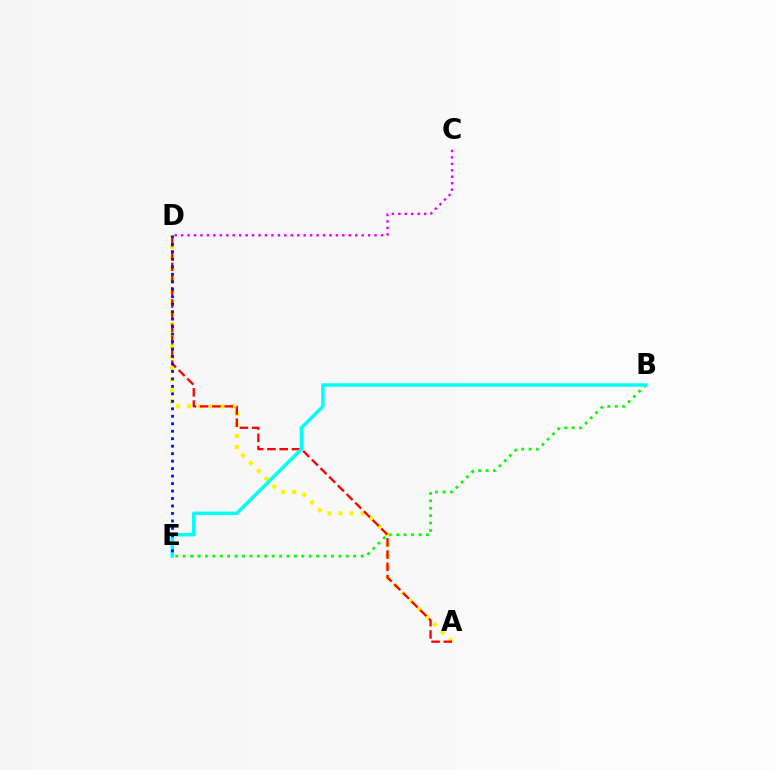{('A', 'D'): [{'color': '#fcf500', 'line_style': 'dotted', 'thickness': 3.0}, {'color': '#ff0000', 'line_style': 'dashed', 'thickness': 1.66}], ('B', 'E'): [{'color': '#08ff00', 'line_style': 'dotted', 'thickness': 2.01}, {'color': '#00fff6', 'line_style': 'solid', 'thickness': 2.49}], ('C', 'D'): [{'color': '#ee00ff', 'line_style': 'dotted', 'thickness': 1.75}], ('D', 'E'): [{'color': '#0010ff', 'line_style': 'dotted', 'thickness': 2.03}]}